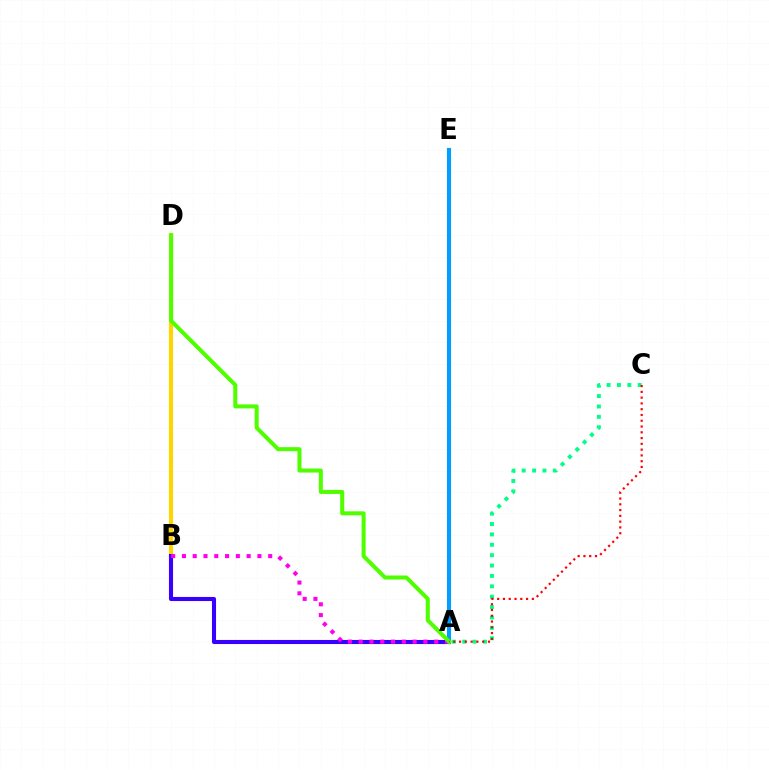{('A', 'C'): [{'color': '#00ff86', 'line_style': 'dotted', 'thickness': 2.82}, {'color': '#ff0000', 'line_style': 'dotted', 'thickness': 1.57}], ('B', 'D'): [{'color': '#ffd500', 'line_style': 'solid', 'thickness': 2.98}], ('A', 'B'): [{'color': '#3700ff', 'line_style': 'solid', 'thickness': 2.95}, {'color': '#ff00ed', 'line_style': 'dotted', 'thickness': 2.93}], ('A', 'E'): [{'color': '#009eff', 'line_style': 'solid', 'thickness': 2.96}], ('A', 'D'): [{'color': '#4fff00', 'line_style': 'solid', 'thickness': 2.9}]}